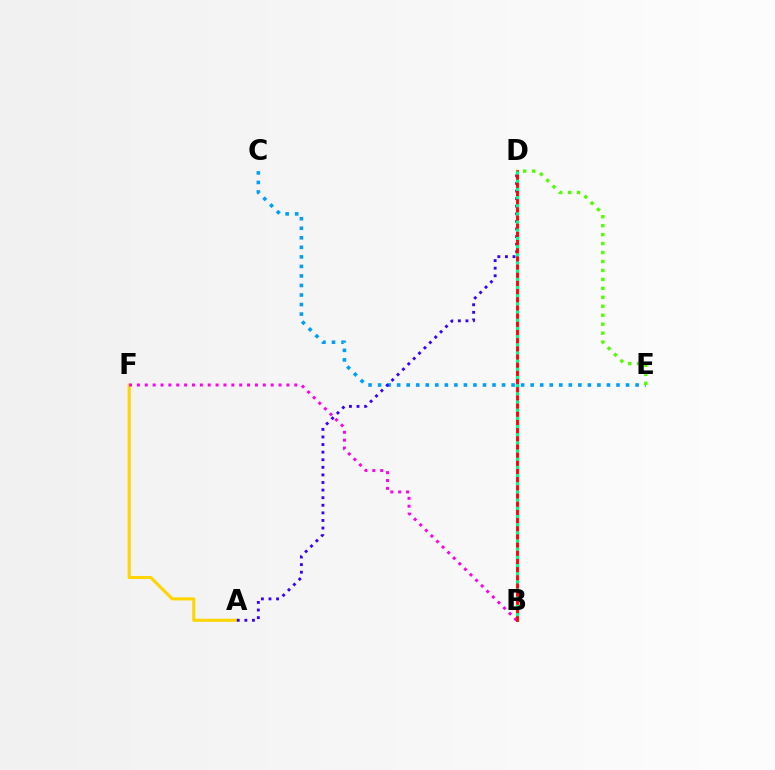{('A', 'F'): [{'color': '#ffd500', 'line_style': 'solid', 'thickness': 2.21}], ('C', 'E'): [{'color': '#009eff', 'line_style': 'dotted', 'thickness': 2.59}], ('A', 'D'): [{'color': '#3700ff', 'line_style': 'dotted', 'thickness': 2.06}], ('B', 'F'): [{'color': '#ff00ed', 'line_style': 'dotted', 'thickness': 2.14}], ('B', 'D'): [{'color': '#ff0000', 'line_style': 'solid', 'thickness': 2.06}, {'color': '#00ff86', 'line_style': 'dotted', 'thickness': 2.22}], ('D', 'E'): [{'color': '#4fff00', 'line_style': 'dotted', 'thickness': 2.43}]}